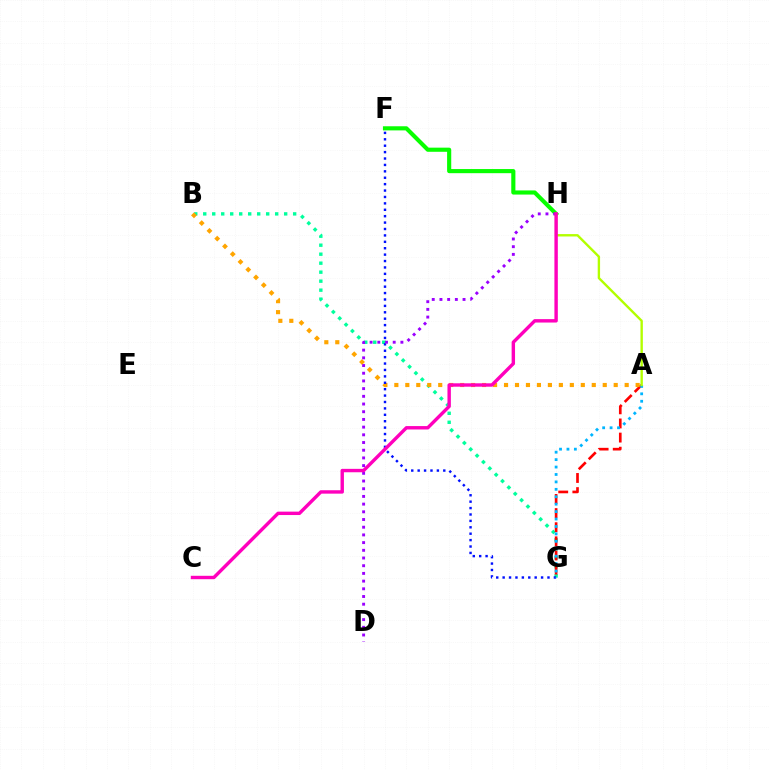{('B', 'G'): [{'color': '#00ff9d', 'line_style': 'dotted', 'thickness': 2.44}], ('A', 'G'): [{'color': '#ff0000', 'line_style': 'dashed', 'thickness': 1.92}, {'color': '#00b5ff', 'line_style': 'dotted', 'thickness': 2.02}], ('A', 'B'): [{'color': '#ffa500', 'line_style': 'dotted', 'thickness': 2.98}], ('F', 'H'): [{'color': '#08ff00', 'line_style': 'solid', 'thickness': 2.97}], ('F', 'G'): [{'color': '#0010ff', 'line_style': 'dotted', 'thickness': 1.74}], ('D', 'H'): [{'color': '#9b00ff', 'line_style': 'dotted', 'thickness': 2.09}], ('A', 'H'): [{'color': '#b3ff00', 'line_style': 'solid', 'thickness': 1.71}], ('C', 'H'): [{'color': '#ff00bd', 'line_style': 'solid', 'thickness': 2.45}]}